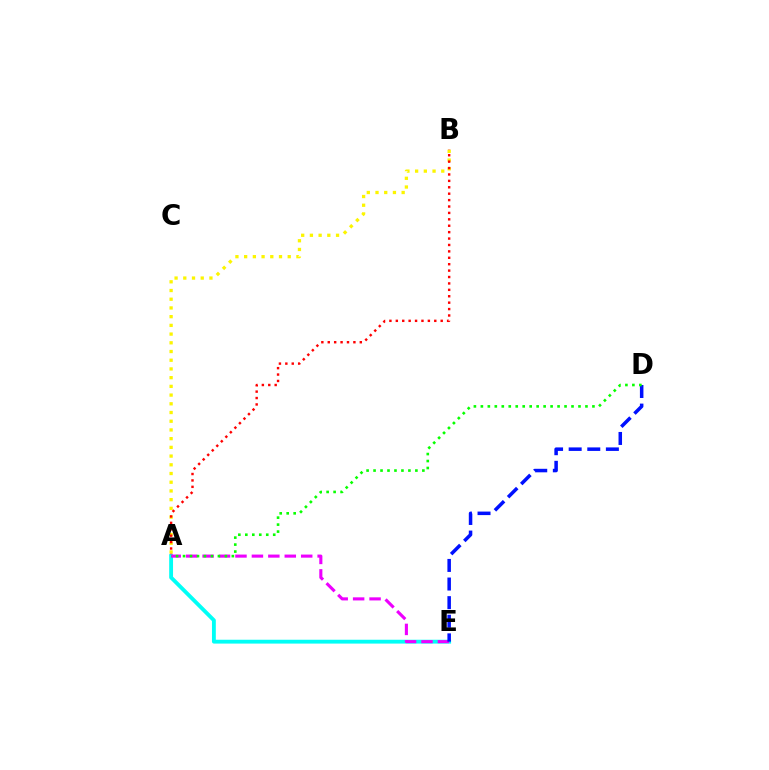{('A', 'B'): [{'color': '#fcf500', 'line_style': 'dotted', 'thickness': 2.37}, {'color': '#ff0000', 'line_style': 'dotted', 'thickness': 1.74}], ('A', 'E'): [{'color': '#00fff6', 'line_style': 'solid', 'thickness': 2.77}, {'color': '#ee00ff', 'line_style': 'dashed', 'thickness': 2.23}], ('D', 'E'): [{'color': '#0010ff', 'line_style': 'dashed', 'thickness': 2.53}], ('A', 'D'): [{'color': '#08ff00', 'line_style': 'dotted', 'thickness': 1.89}]}